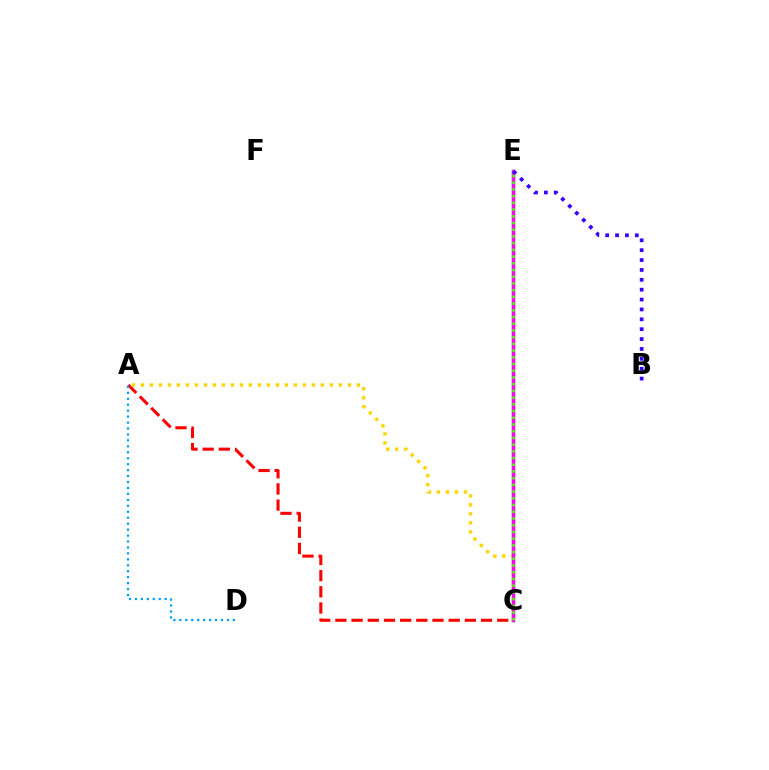{('C', 'E'): [{'color': '#00ff86', 'line_style': 'solid', 'thickness': 2.44}, {'color': '#ff00ed', 'line_style': 'solid', 'thickness': 2.47}, {'color': '#4fff00', 'line_style': 'dotted', 'thickness': 1.82}], ('A', 'C'): [{'color': '#ff0000', 'line_style': 'dashed', 'thickness': 2.2}, {'color': '#ffd500', 'line_style': 'dotted', 'thickness': 2.44}], ('A', 'D'): [{'color': '#009eff', 'line_style': 'dotted', 'thickness': 1.62}], ('B', 'E'): [{'color': '#3700ff', 'line_style': 'dotted', 'thickness': 2.68}]}